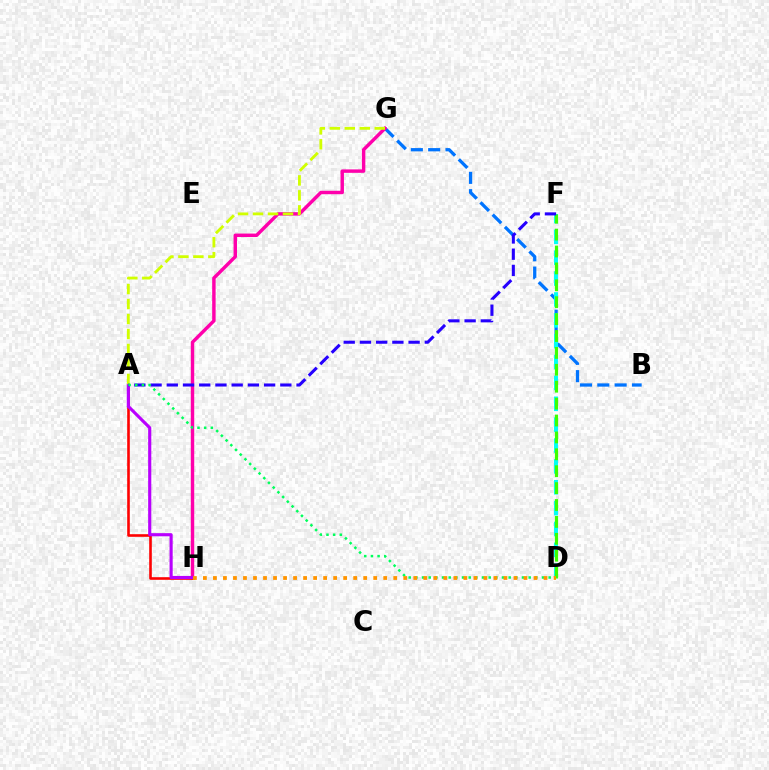{('B', 'G'): [{'color': '#0074ff', 'line_style': 'dashed', 'thickness': 2.35}], ('G', 'H'): [{'color': '#ff00ac', 'line_style': 'solid', 'thickness': 2.47}], ('A', 'H'): [{'color': '#ff0000', 'line_style': 'solid', 'thickness': 1.88}, {'color': '#b900ff', 'line_style': 'solid', 'thickness': 2.25}], ('D', 'F'): [{'color': '#00fff6', 'line_style': 'dashed', 'thickness': 2.83}, {'color': '#3dff00', 'line_style': 'dashed', 'thickness': 2.3}], ('A', 'G'): [{'color': '#d1ff00', 'line_style': 'dashed', 'thickness': 2.04}], ('A', 'F'): [{'color': '#2500ff', 'line_style': 'dashed', 'thickness': 2.2}], ('A', 'D'): [{'color': '#00ff5c', 'line_style': 'dotted', 'thickness': 1.81}], ('D', 'H'): [{'color': '#ff9400', 'line_style': 'dotted', 'thickness': 2.72}]}